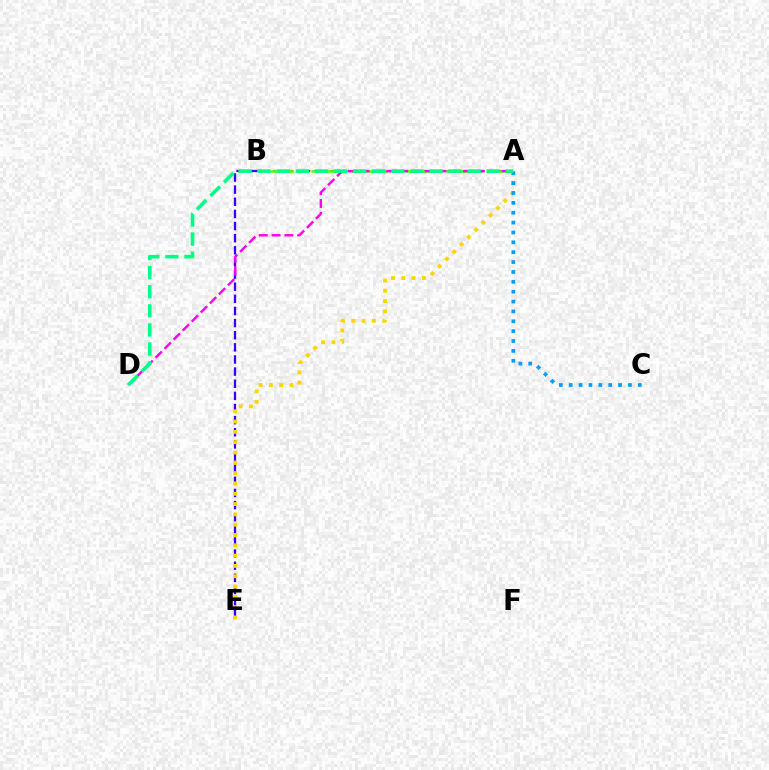{('B', 'E'): [{'color': '#3700ff', 'line_style': 'dashed', 'thickness': 1.65}], ('A', 'B'): [{'color': '#ff0000', 'line_style': 'dotted', 'thickness': 1.57}, {'color': '#4fff00', 'line_style': 'dashed', 'thickness': 1.83}], ('A', 'D'): [{'color': '#ff00ed', 'line_style': 'dashed', 'thickness': 1.74}, {'color': '#00ff86', 'line_style': 'dashed', 'thickness': 2.59}], ('A', 'E'): [{'color': '#ffd500', 'line_style': 'dotted', 'thickness': 2.8}], ('A', 'C'): [{'color': '#009eff', 'line_style': 'dotted', 'thickness': 2.68}]}